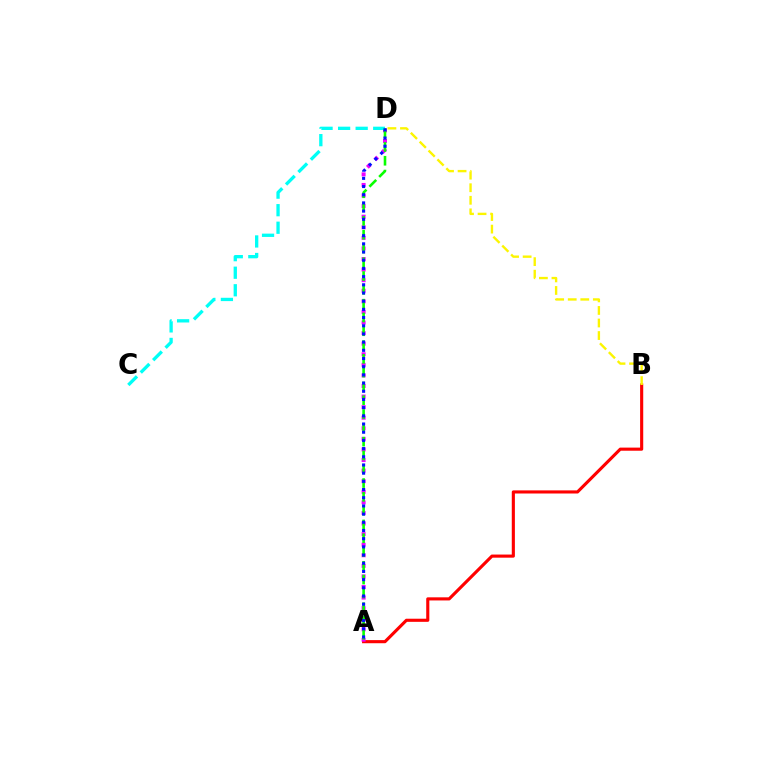{('A', 'B'): [{'color': '#ff0000', 'line_style': 'solid', 'thickness': 2.25}], ('B', 'D'): [{'color': '#fcf500', 'line_style': 'dashed', 'thickness': 1.71}], ('A', 'D'): [{'color': '#ee00ff', 'line_style': 'dotted', 'thickness': 2.87}, {'color': '#08ff00', 'line_style': 'dashed', 'thickness': 1.87}, {'color': '#0010ff', 'line_style': 'dotted', 'thickness': 2.23}], ('C', 'D'): [{'color': '#00fff6', 'line_style': 'dashed', 'thickness': 2.38}]}